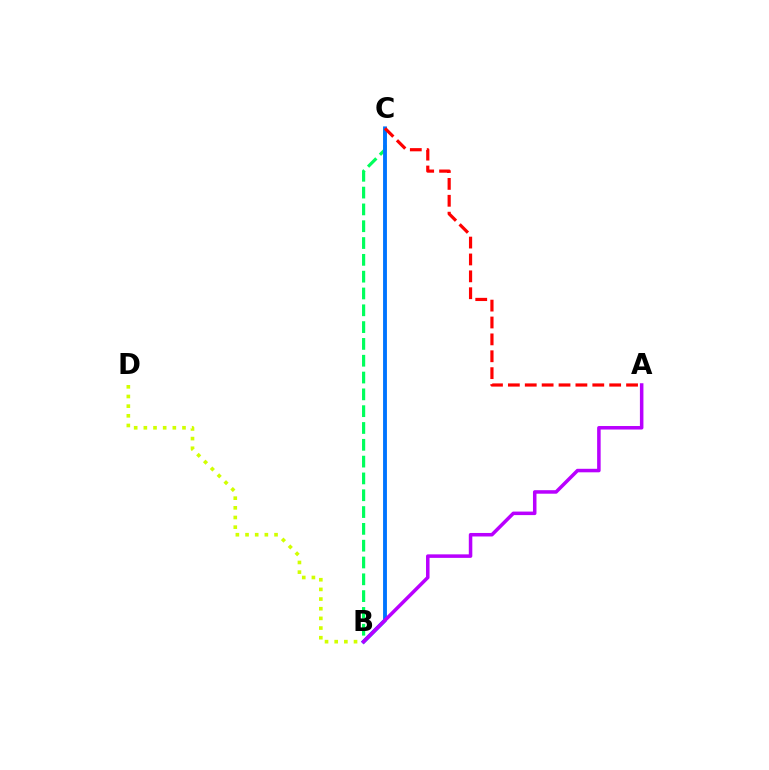{('B', 'C'): [{'color': '#00ff5c', 'line_style': 'dashed', 'thickness': 2.28}, {'color': '#0074ff', 'line_style': 'solid', 'thickness': 2.78}], ('B', 'D'): [{'color': '#d1ff00', 'line_style': 'dotted', 'thickness': 2.63}], ('A', 'B'): [{'color': '#b900ff', 'line_style': 'solid', 'thickness': 2.53}], ('A', 'C'): [{'color': '#ff0000', 'line_style': 'dashed', 'thickness': 2.29}]}